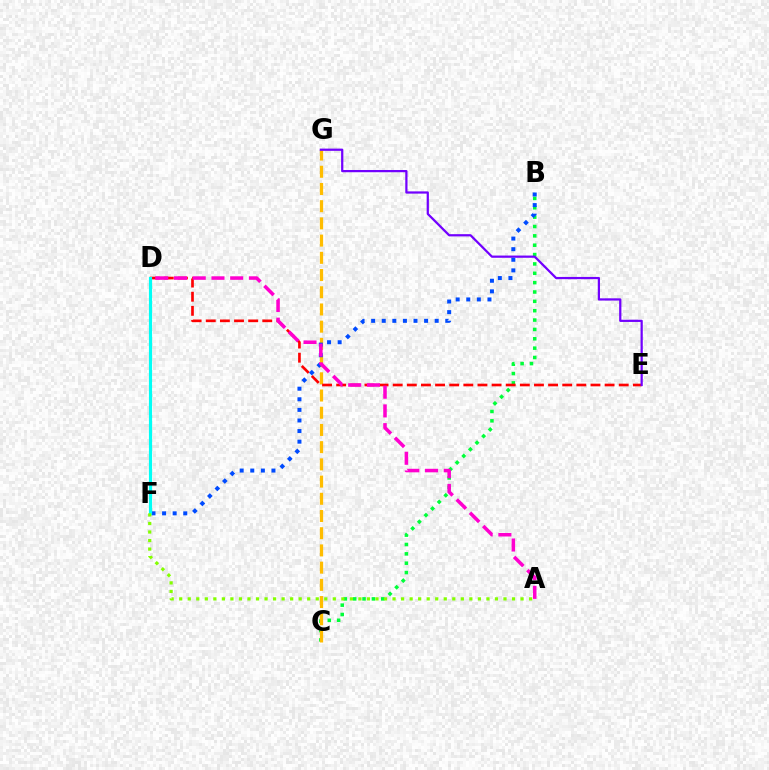{('B', 'C'): [{'color': '#00ff39', 'line_style': 'dotted', 'thickness': 2.54}], ('C', 'G'): [{'color': '#ffbd00', 'line_style': 'dashed', 'thickness': 2.34}], ('D', 'E'): [{'color': '#ff0000', 'line_style': 'dashed', 'thickness': 1.92}], ('E', 'G'): [{'color': '#7200ff', 'line_style': 'solid', 'thickness': 1.61}], ('B', 'F'): [{'color': '#004bff', 'line_style': 'dotted', 'thickness': 2.88}], ('D', 'F'): [{'color': '#00fff6', 'line_style': 'solid', 'thickness': 2.27}], ('A', 'F'): [{'color': '#84ff00', 'line_style': 'dotted', 'thickness': 2.32}], ('A', 'D'): [{'color': '#ff00cf', 'line_style': 'dashed', 'thickness': 2.55}]}